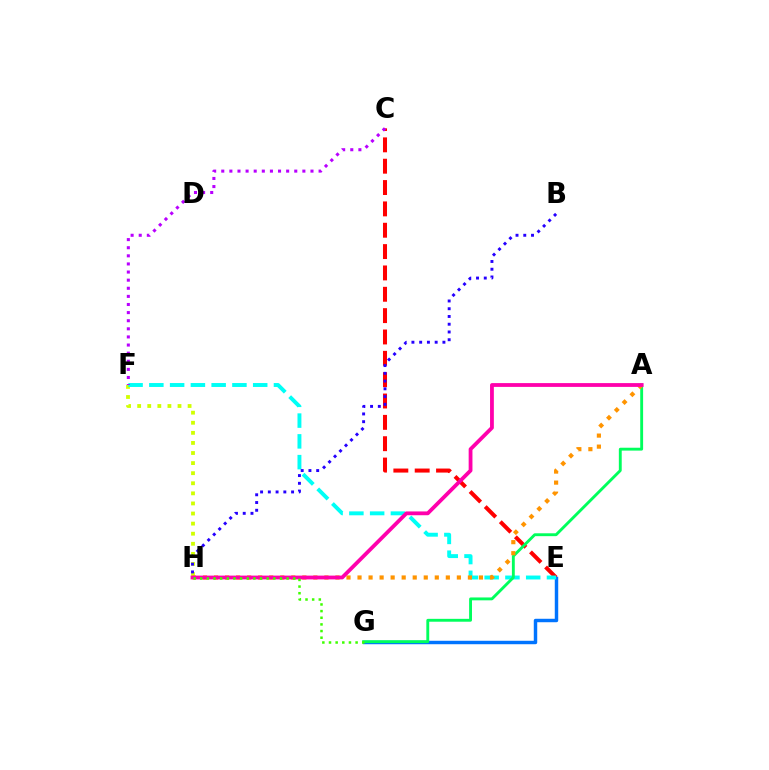{('F', 'H'): [{'color': '#d1ff00', 'line_style': 'dotted', 'thickness': 2.74}], ('C', 'E'): [{'color': '#ff0000', 'line_style': 'dashed', 'thickness': 2.9}], ('E', 'G'): [{'color': '#0074ff', 'line_style': 'solid', 'thickness': 2.48}], ('E', 'F'): [{'color': '#00fff6', 'line_style': 'dashed', 'thickness': 2.82}], ('B', 'H'): [{'color': '#2500ff', 'line_style': 'dotted', 'thickness': 2.11}], ('A', 'G'): [{'color': '#00ff5c', 'line_style': 'solid', 'thickness': 2.07}], ('A', 'H'): [{'color': '#ff9400', 'line_style': 'dotted', 'thickness': 3.0}, {'color': '#ff00ac', 'line_style': 'solid', 'thickness': 2.73}], ('C', 'F'): [{'color': '#b900ff', 'line_style': 'dotted', 'thickness': 2.2}], ('G', 'H'): [{'color': '#3dff00', 'line_style': 'dotted', 'thickness': 1.81}]}